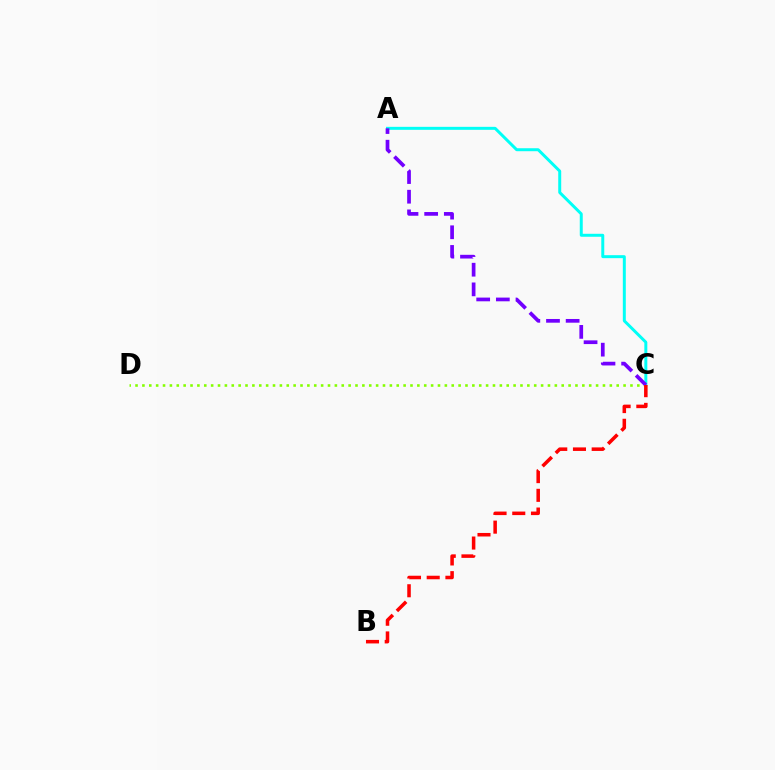{('C', 'D'): [{'color': '#84ff00', 'line_style': 'dotted', 'thickness': 1.87}], ('A', 'C'): [{'color': '#00fff6', 'line_style': 'solid', 'thickness': 2.14}, {'color': '#7200ff', 'line_style': 'dashed', 'thickness': 2.67}], ('B', 'C'): [{'color': '#ff0000', 'line_style': 'dashed', 'thickness': 2.54}]}